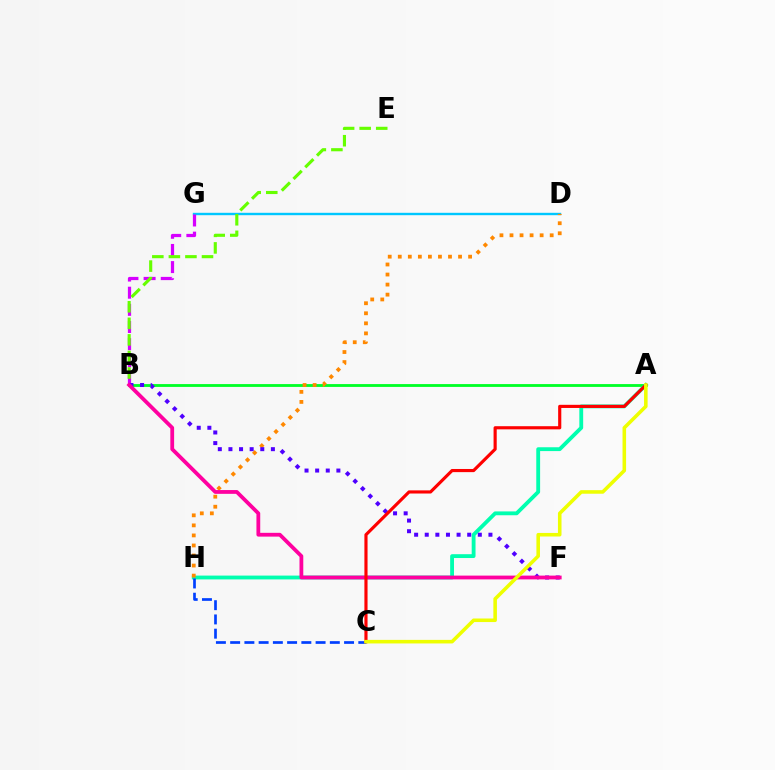{('D', 'G'): [{'color': '#00c7ff', 'line_style': 'solid', 'thickness': 1.72}], ('B', 'G'): [{'color': '#d600ff', 'line_style': 'dashed', 'thickness': 2.33}], ('A', 'B'): [{'color': '#00ff27', 'line_style': 'solid', 'thickness': 2.04}], ('A', 'H'): [{'color': '#00ffaf', 'line_style': 'solid', 'thickness': 2.76}], ('D', 'H'): [{'color': '#ff8800', 'line_style': 'dotted', 'thickness': 2.73}], ('B', 'E'): [{'color': '#66ff00', 'line_style': 'dashed', 'thickness': 2.25}], ('B', 'F'): [{'color': '#4f00ff', 'line_style': 'dotted', 'thickness': 2.88}, {'color': '#ff00a0', 'line_style': 'solid', 'thickness': 2.73}], ('C', 'H'): [{'color': '#003fff', 'line_style': 'dashed', 'thickness': 1.93}], ('A', 'C'): [{'color': '#ff0000', 'line_style': 'solid', 'thickness': 2.27}, {'color': '#eeff00', 'line_style': 'solid', 'thickness': 2.56}]}